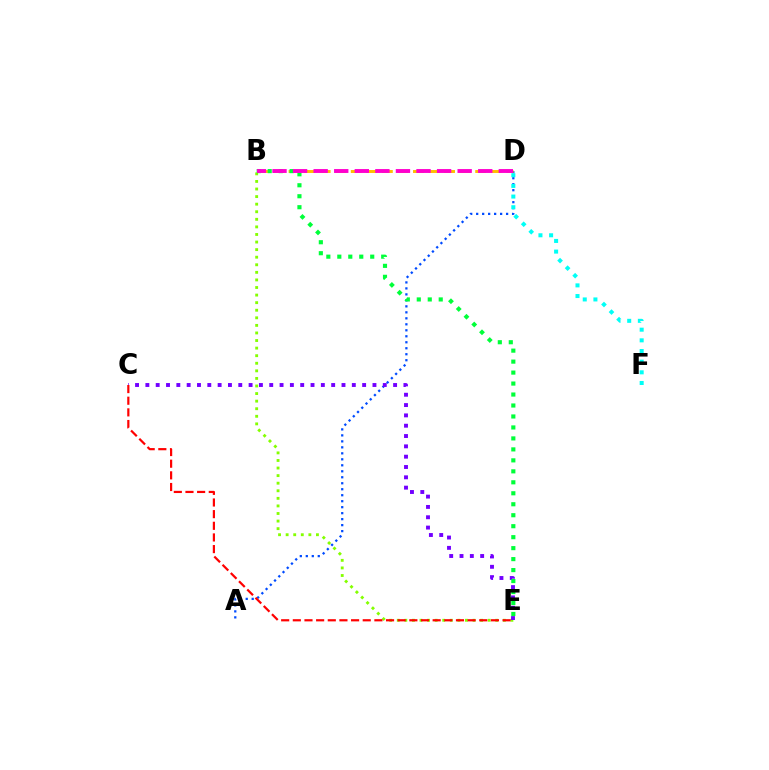{('B', 'E'): [{'color': '#84ff00', 'line_style': 'dotted', 'thickness': 2.06}, {'color': '#00ff39', 'line_style': 'dotted', 'thickness': 2.98}], ('A', 'D'): [{'color': '#004bff', 'line_style': 'dotted', 'thickness': 1.63}], ('C', 'E'): [{'color': '#7200ff', 'line_style': 'dotted', 'thickness': 2.8}, {'color': '#ff0000', 'line_style': 'dashed', 'thickness': 1.58}], ('B', 'D'): [{'color': '#ffbd00', 'line_style': 'dashed', 'thickness': 2.11}, {'color': '#ff00cf', 'line_style': 'dashed', 'thickness': 2.79}], ('D', 'F'): [{'color': '#00fff6', 'line_style': 'dotted', 'thickness': 2.9}]}